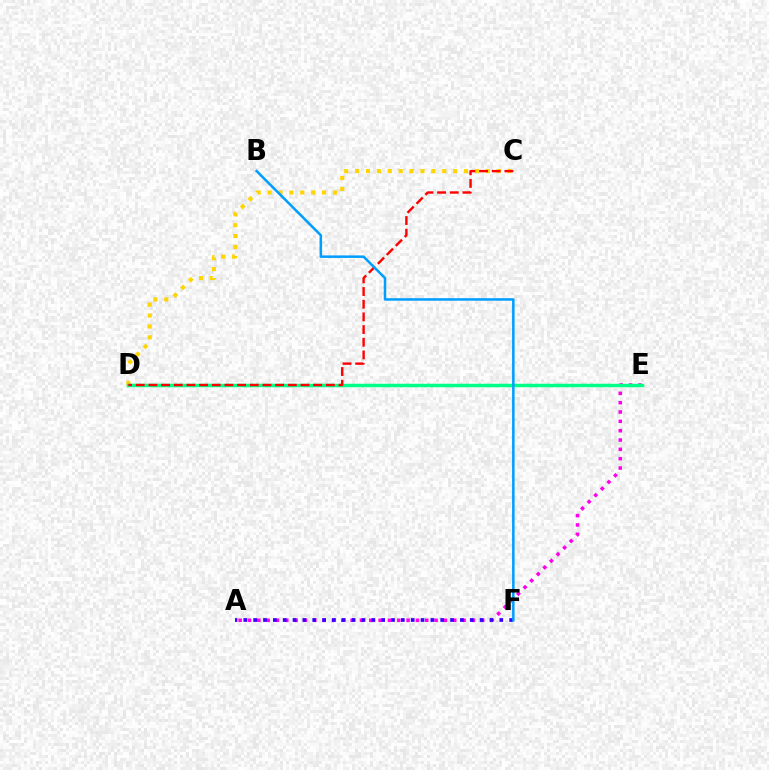{('C', 'D'): [{'color': '#ffd500', 'line_style': 'dotted', 'thickness': 2.96}, {'color': '#ff0000', 'line_style': 'dashed', 'thickness': 1.72}], ('D', 'E'): [{'color': '#4fff00', 'line_style': 'dotted', 'thickness': 2.12}, {'color': '#00ff86', 'line_style': 'solid', 'thickness': 2.51}], ('A', 'E'): [{'color': '#ff00ed', 'line_style': 'dotted', 'thickness': 2.54}], ('A', 'F'): [{'color': '#3700ff', 'line_style': 'dotted', 'thickness': 2.68}], ('B', 'F'): [{'color': '#009eff', 'line_style': 'solid', 'thickness': 1.81}]}